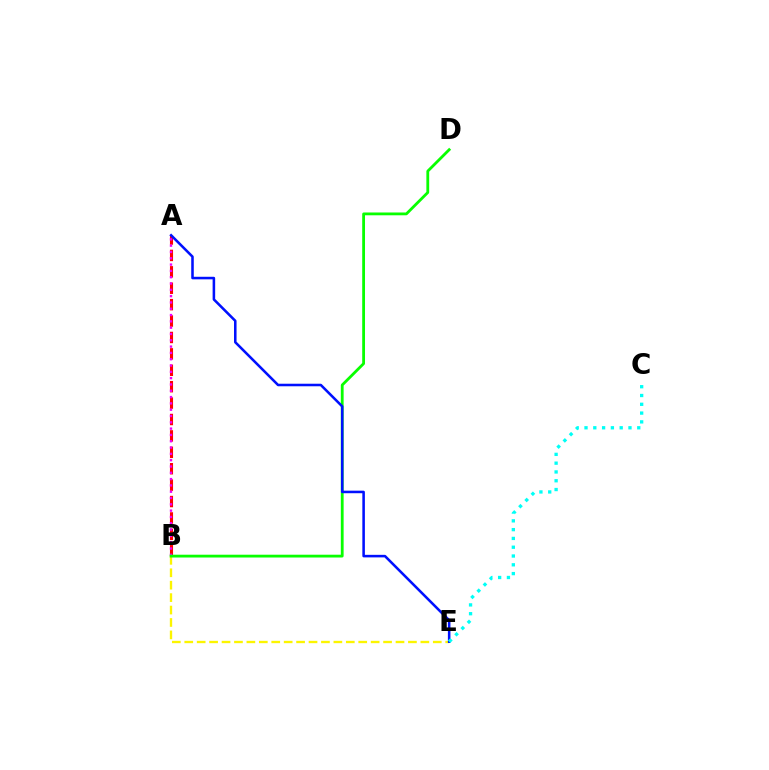{('B', 'E'): [{'color': '#fcf500', 'line_style': 'dashed', 'thickness': 1.69}], ('A', 'B'): [{'color': '#ff0000', 'line_style': 'dashed', 'thickness': 2.23}, {'color': '#ee00ff', 'line_style': 'dotted', 'thickness': 1.71}], ('B', 'D'): [{'color': '#08ff00', 'line_style': 'solid', 'thickness': 2.02}], ('A', 'E'): [{'color': '#0010ff', 'line_style': 'solid', 'thickness': 1.84}], ('C', 'E'): [{'color': '#00fff6', 'line_style': 'dotted', 'thickness': 2.39}]}